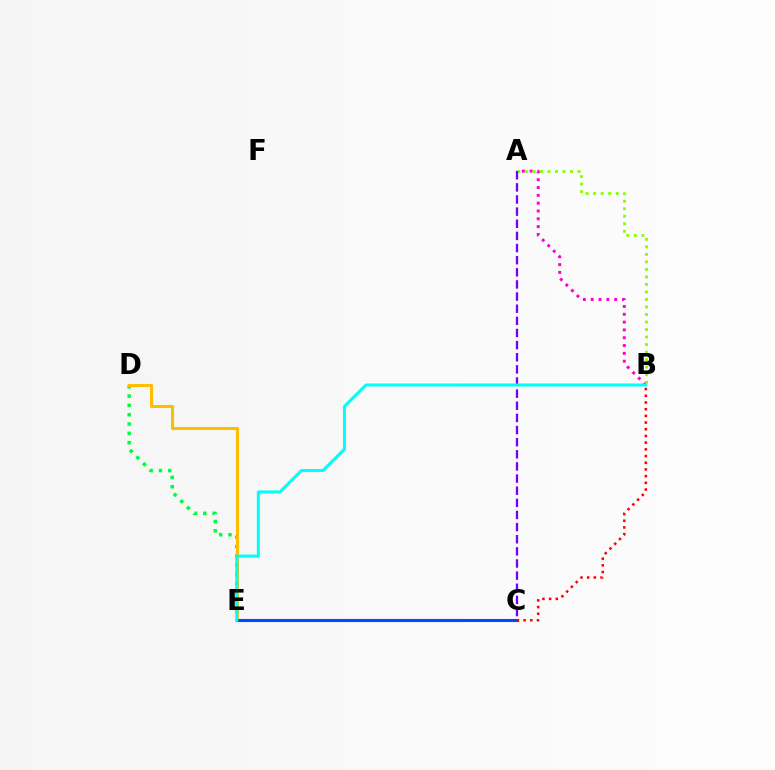{('A', 'B'): [{'color': '#ff00cf', 'line_style': 'dotted', 'thickness': 2.13}, {'color': '#84ff00', 'line_style': 'dotted', 'thickness': 2.04}], ('D', 'E'): [{'color': '#00ff39', 'line_style': 'dotted', 'thickness': 2.53}, {'color': '#ffbd00', 'line_style': 'solid', 'thickness': 2.2}], ('C', 'E'): [{'color': '#004bff', 'line_style': 'solid', 'thickness': 2.22}], ('B', 'C'): [{'color': '#ff0000', 'line_style': 'dotted', 'thickness': 1.82}], ('A', 'C'): [{'color': '#7200ff', 'line_style': 'dashed', 'thickness': 1.65}], ('B', 'E'): [{'color': '#00fff6', 'line_style': 'solid', 'thickness': 2.18}]}